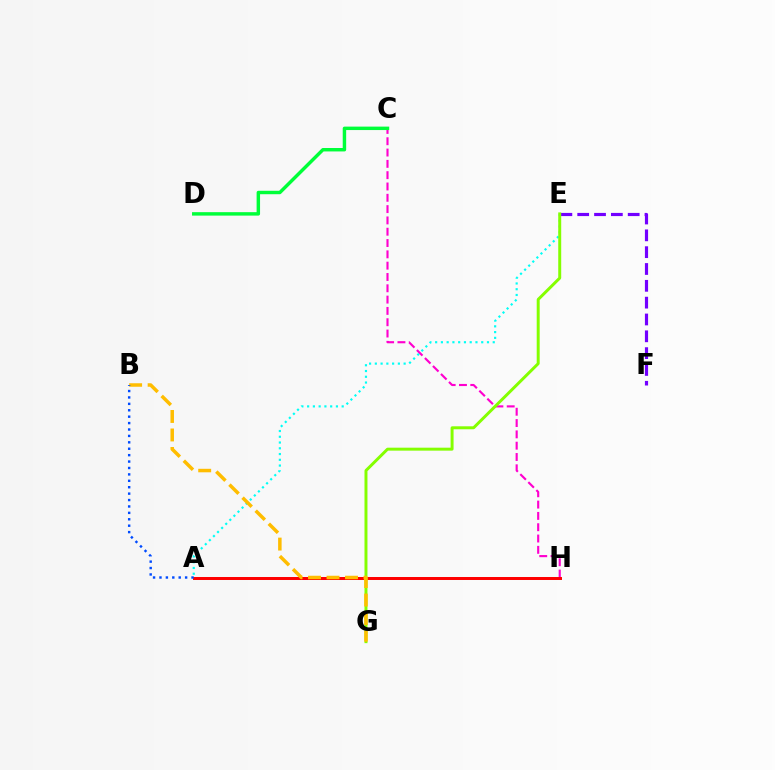{('C', 'H'): [{'color': '#ff00cf', 'line_style': 'dashed', 'thickness': 1.54}], ('A', 'E'): [{'color': '#00fff6', 'line_style': 'dotted', 'thickness': 1.56}], ('C', 'D'): [{'color': '#00ff39', 'line_style': 'solid', 'thickness': 2.48}], ('E', 'F'): [{'color': '#7200ff', 'line_style': 'dashed', 'thickness': 2.29}], ('A', 'H'): [{'color': '#ff0000', 'line_style': 'solid', 'thickness': 2.14}], ('E', 'G'): [{'color': '#84ff00', 'line_style': 'solid', 'thickness': 2.13}], ('B', 'G'): [{'color': '#ffbd00', 'line_style': 'dashed', 'thickness': 2.51}], ('A', 'B'): [{'color': '#004bff', 'line_style': 'dotted', 'thickness': 1.74}]}